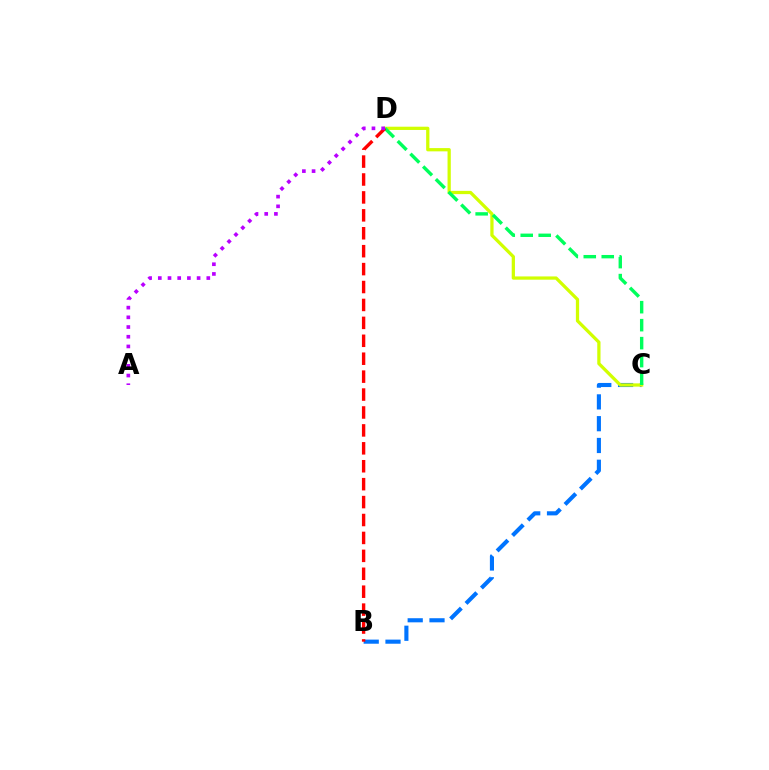{('B', 'C'): [{'color': '#0074ff', 'line_style': 'dashed', 'thickness': 2.96}], ('C', 'D'): [{'color': '#d1ff00', 'line_style': 'solid', 'thickness': 2.34}, {'color': '#00ff5c', 'line_style': 'dashed', 'thickness': 2.44}], ('B', 'D'): [{'color': '#ff0000', 'line_style': 'dashed', 'thickness': 2.43}], ('A', 'D'): [{'color': '#b900ff', 'line_style': 'dotted', 'thickness': 2.64}]}